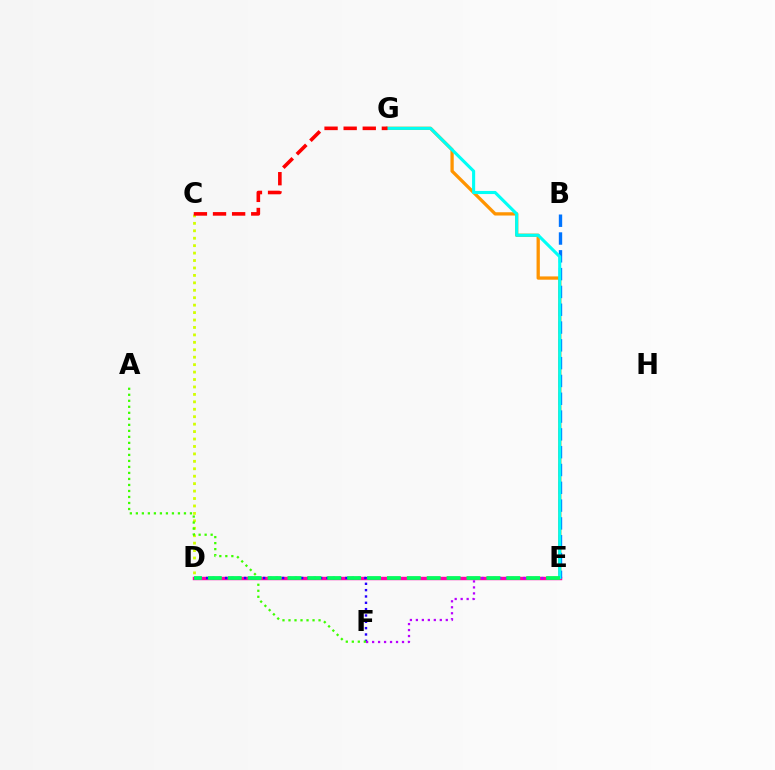{('D', 'E'): [{'color': '#ff00ac', 'line_style': 'solid', 'thickness': 2.48}, {'color': '#00ff5c', 'line_style': 'dashed', 'thickness': 2.7}], ('C', 'D'): [{'color': '#d1ff00', 'line_style': 'dotted', 'thickness': 2.02}], ('E', 'G'): [{'color': '#ff9400', 'line_style': 'solid', 'thickness': 2.37}, {'color': '#00fff6', 'line_style': 'solid', 'thickness': 2.23}], ('B', 'E'): [{'color': '#0074ff', 'line_style': 'dashed', 'thickness': 2.42}], ('D', 'F'): [{'color': '#2500ff', 'line_style': 'dotted', 'thickness': 1.72}], ('E', 'F'): [{'color': '#b900ff', 'line_style': 'dotted', 'thickness': 1.62}], ('C', 'G'): [{'color': '#ff0000', 'line_style': 'dashed', 'thickness': 2.6}], ('A', 'F'): [{'color': '#3dff00', 'line_style': 'dotted', 'thickness': 1.63}]}